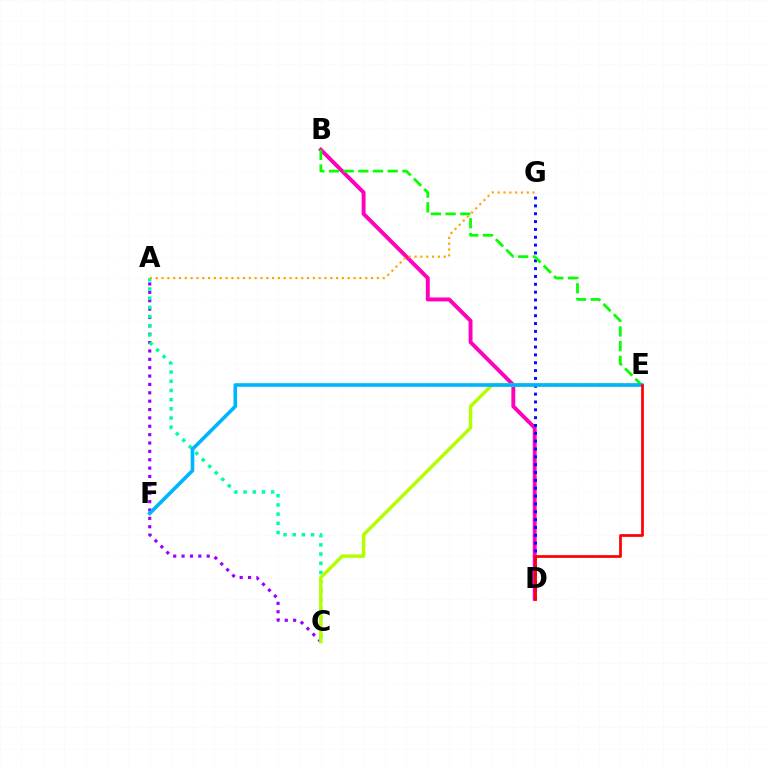{('A', 'C'): [{'color': '#9b00ff', 'line_style': 'dotted', 'thickness': 2.27}, {'color': '#00ff9d', 'line_style': 'dotted', 'thickness': 2.5}], ('B', 'D'): [{'color': '#ff00bd', 'line_style': 'solid', 'thickness': 2.82}], ('C', 'E'): [{'color': '#b3ff00', 'line_style': 'solid', 'thickness': 2.5}], ('D', 'G'): [{'color': '#0010ff', 'line_style': 'dotted', 'thickness': 2.13}], ('B', 'E'): [{'color': '#08ff00', 'line_style': 'dashed', 'thickness': 2.0}], ('A', 'G'): [{'color': '#ffa500', 'line_style': 'dotted', 'thickness': 1.58}], ('E', 'F'): [{'color': '#00b5ff', 'line_style': 'solid', 'thickness': 2.61}], ('D', 'E'): [{'color': '#ff0000', 'line_style': 'solid', 'thickness': 1.96}]}